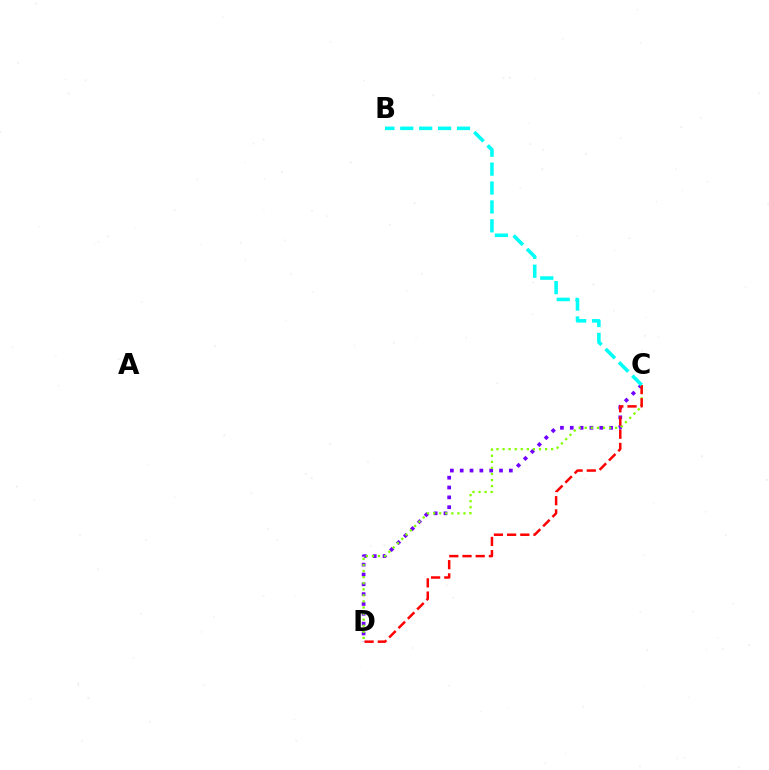{('C', 'D'): [{'color': '#7200ff', 'line_style': 'dotted', 'thickness': 2.67}, {'color': '#84ff00', 'line_style': 'dotted', 'thickness': 1.65}, {'color': '#ff0000', 'line_style': 'dashed', 'thickness': 1.79}], ('B', 'C'): [{'color': '#00fff6', 'line_style': 'dashed', 'thickness': 2.57}]}